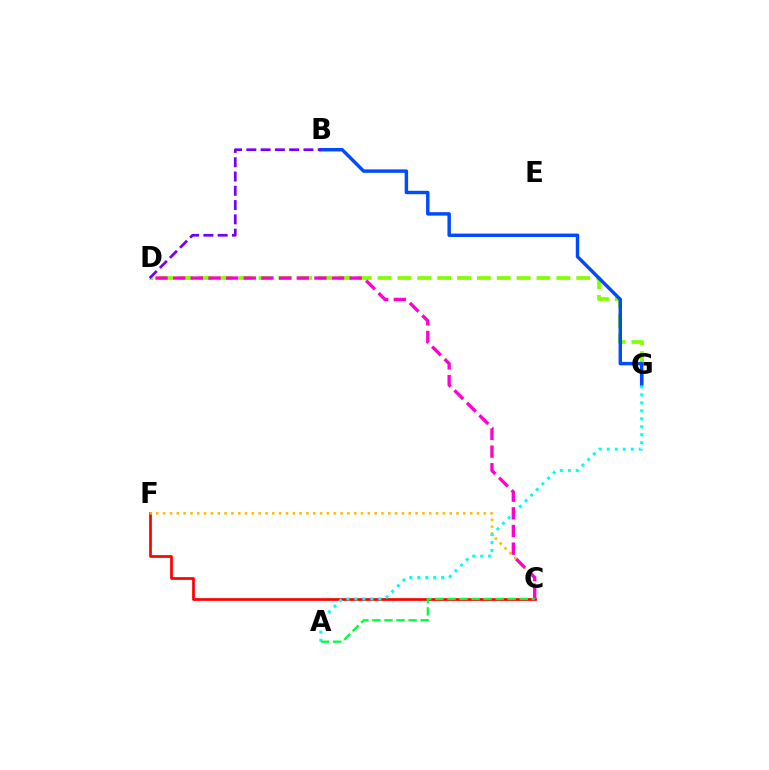{('C', 'F'): [{'color': '#ff0000', 'line_style': 'solid', 'thickness': 1.96}, {'color': '#ffbd00', 'line_style': 'dotted', 'thickness': 1.85}], ('D', 'G'): [{'color': '#84ff00', 'line_style': 'dashed', 'thickness': 2.7}], ('B', 'G'): [{'color': '#004bff', 'line_style': 'solid', 'thickness': 2.47}], ('A', 'G'): [{'color': '#00fff6', 'line_style': 'dotted', 'thickness': 2.17}], ('B', 'D'): [{'color': '#7200ff', 'line_style': 'dashed', 'thickness': 1.94}], ('C', 'D'): [{'color': '#ff00cf', 'line_style': 'dashed', 'thickness': 2.4}], ('A', 'C'): [{'color': '#00ff39', 'line_style': 'dashed', 'thickness': 1.64}]}